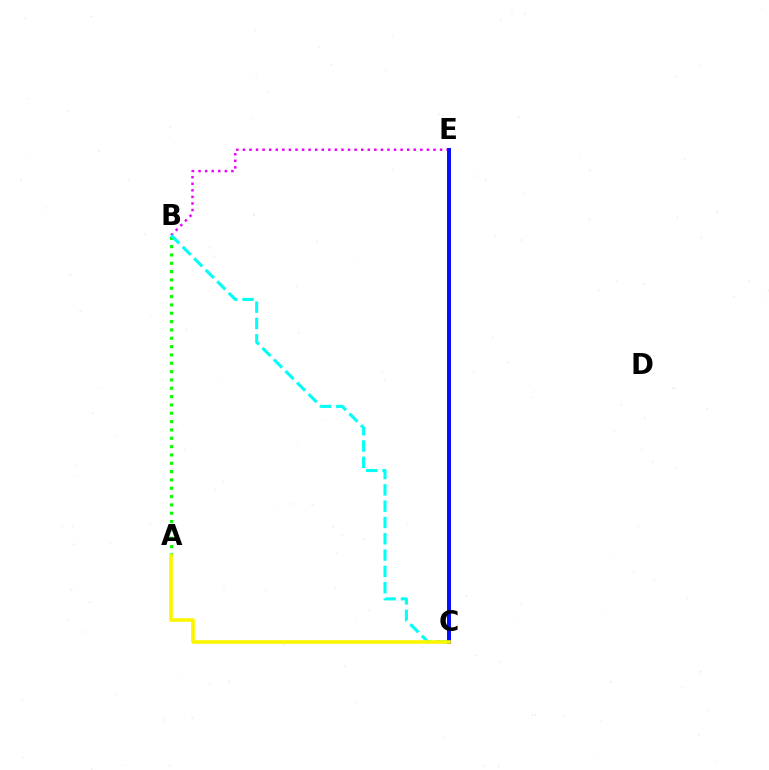{('C', 'E'): [{'color': '#ff0000', 'line_style': 'solid', 'thickness': 2.74}, {'color': '#0010ff', 'line_style': 'solid', 'thickness': 2.79}], ('B', 'E'): [{'color': '#ee00ff', 'line_style': 'dotted', 'thickness': 1.79}], ('A', 'B'): [{'color': '#08ff00', 'line_style': 'dotted', 'thickness': 2.26}], ('B', 'C'): [{'color': '#00fff6', 'line_style': 'dashed', 'thickness': 2.22}], ('A', 'C'): [{'color': '#fcf500', 'line_style': 'solid', 'thickness': 2.61}]}